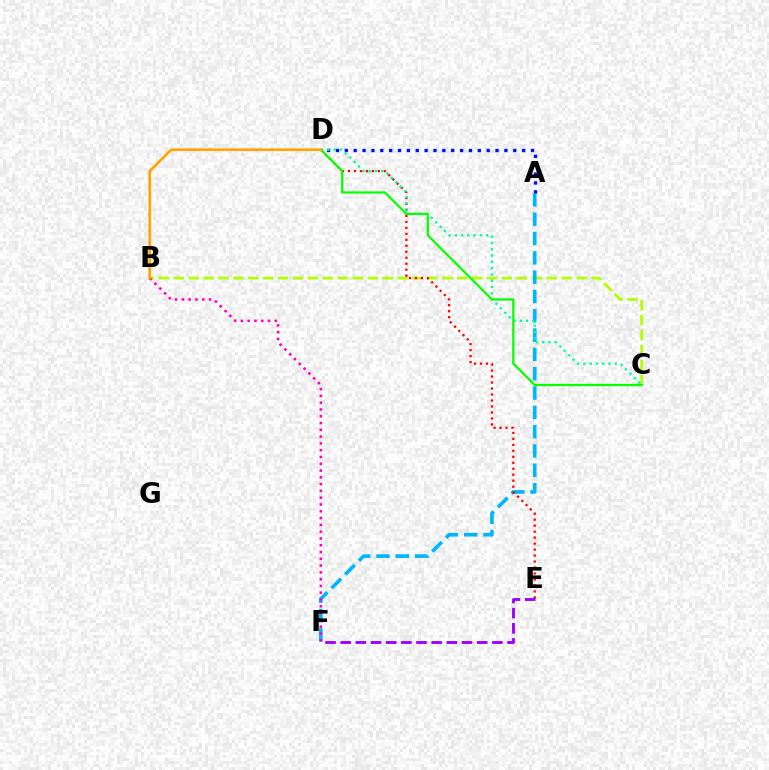{('B', 'C'): [{'color': '#b3ff00', 'line_style': 'dashed', 'thickness': 2.03}], ('A', 'F'): [{'color': '#00b5ff', 'line_style': 'dashed', 'thickness': 2.62}], ('E', 'F'): [{'color': '#9b00ff', 'line_style': 'dashed', 'thickness': 2.06}], ('B', 'F'): [{'color': '#ff00bd', 'line_style': 'dotted', 'thickness': 1.84}], ('D', 'E'): [{'color': '#ff0000', 'line_style': 'dotted', 'thickness': 1.62}], ('A', 'D'): [{'color': '#0010ff', 'line_style': 'dotted', 'thickness': 2.41}], ('C', 'D'): [{'color': '#00ff9d', 'line_style': 'dotted', 'thickness': 1.7}, {'color': '#08ff00', 'line_style': 'solid', 'thickness': 1.61}], ('B', 'D'): [{'color': '#ffa500', 'line_style': 'solid', 'thickness': 1.92}]}